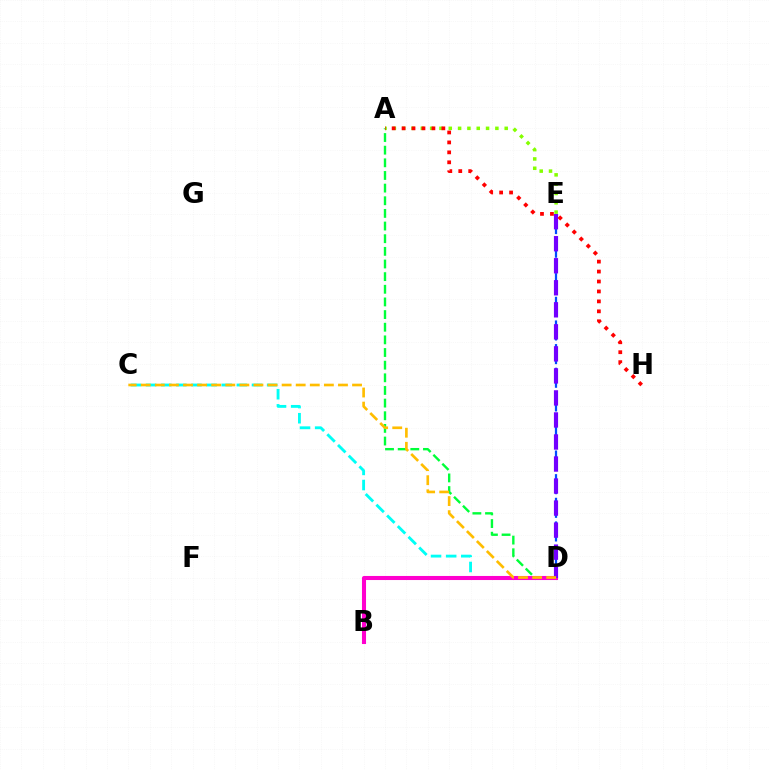{('D', 'E'): [{'color': '#004bff', 'line_style': 'dashed', 'thickness': 1.61}, {'color': '#7200ff', 'line_style': 'dashed', 'thickness': 2.99}], ('C', 'D'): [{'color': '#00fff6', 'line_style': 'dashed', 'thickness': 2.06}, {'color': '#ffbd00', 'line_style': 'dashed', 'thickness': 1.91}], ('A', 'D'): [{'color': '#00ff39', 'line_style': 'dashed', 'thickness': 1.72}], ('B', 'D'): [{'color': '#ff00cf', 'line_style': 'solid', 'thickness': 2.93}], ('A', 'E'): [{'color': '#84ff00', 'line_style': 'dotted', 'thickness': 2.53}], ('A', 'H'): [{'color': '#ff0000', 'line_style': 'dotted', 'thickness': 2.7}]}